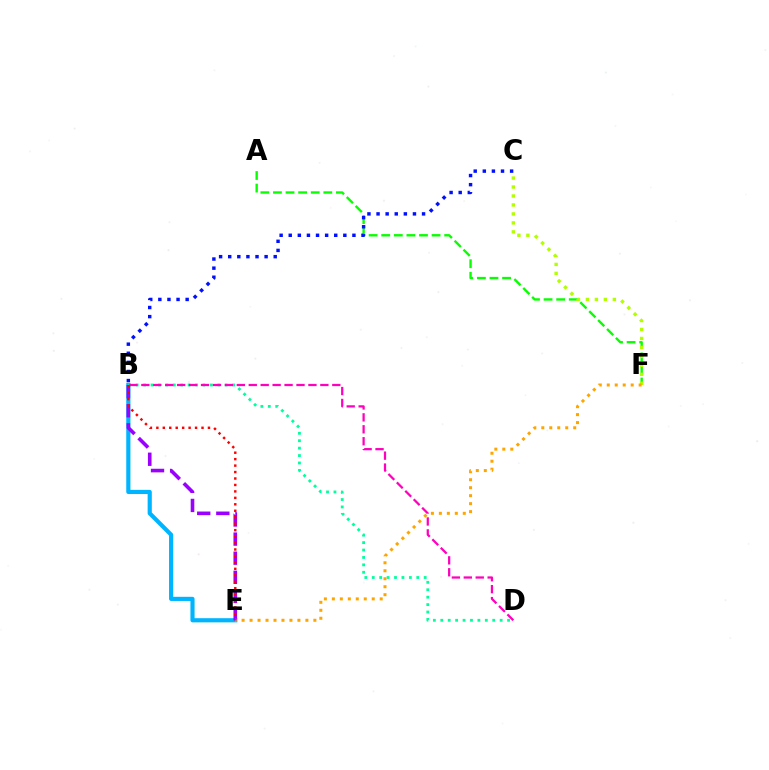{('B', 'E'): [{'color': '#00b5ff', 'line_style': 'solid', 'thickness': 2.99}, {'color': '#9b00ff', 'line_style': 'dashed', 'thickness': 2.6}, {'color': '#ff0000', 'line_style': 'dotted', 'thickness': 1.75}], ('B', 'D'): [{'color': '#00ff9d', 'line_style': 'dotted', 'thickness': 2.02}, {'color': '#ff00bd', 'line_style': 'dashed', 'thickness': 1.62}], ('A', 'F'): [{'color': '#08ff00', 'line_style': 'dashed', 'thickness': 1.71}], ('C', 'F'): [{'color': '#b3ff00', 'line_style': 'dotted', 'thickness': 2.44}], ('E', 'F'): [{'color': '#ffa500', 'line_style': 'dotted', 'thickness': 2.17}], ('B', 'C'): [{'color': '#0010ff', 'line_style': 'dotted', 'thickness': 2.47}]}